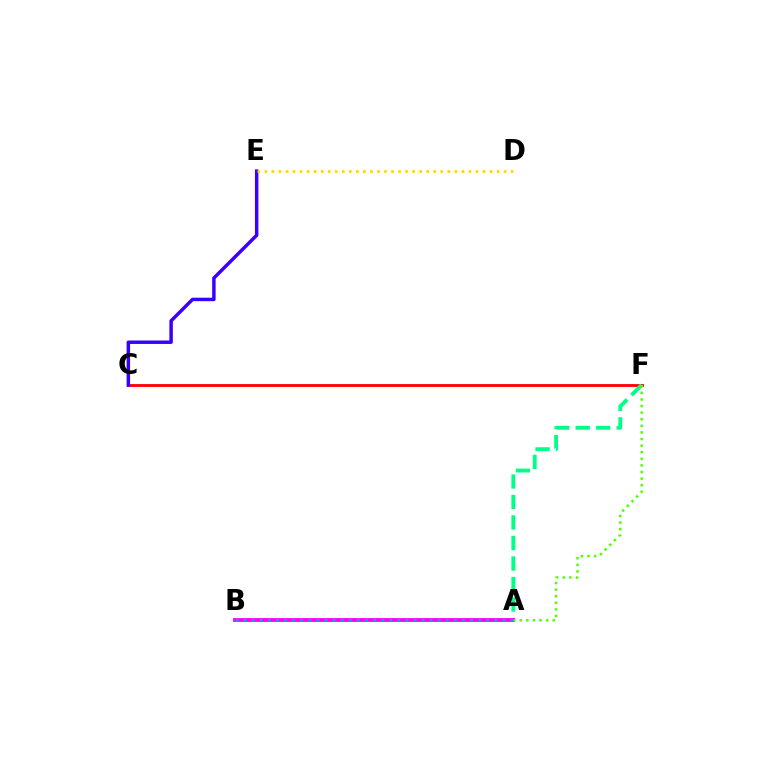{('C', 'F'): [{'color': '#ff0000', 'line_style': 'solid', 'thickness': 2.03}], ('A', 'F'): [{'color': '#00ff86', 'line_style': 'dashed', 'thickness': 2.79}, {'color': '#4fff00', 'line_style': 'dotted', 'thickness': 1.79}], ('A', 'B'): [{'color': '#ff00ed', 'line_style': 'solid', 'thickness': 2.75}, {'color': '#009eff', 'line_style': 'dotted', 'thickness': 2.2}], ('C', 'E'): [{'color': '#3700ff', 'line_style': 'solid', 'thickness': 2.5}], ('D', 'E'): [{'color': '#ffd500', 'line_style': 'dotted', 'thickness': 1.91}]}